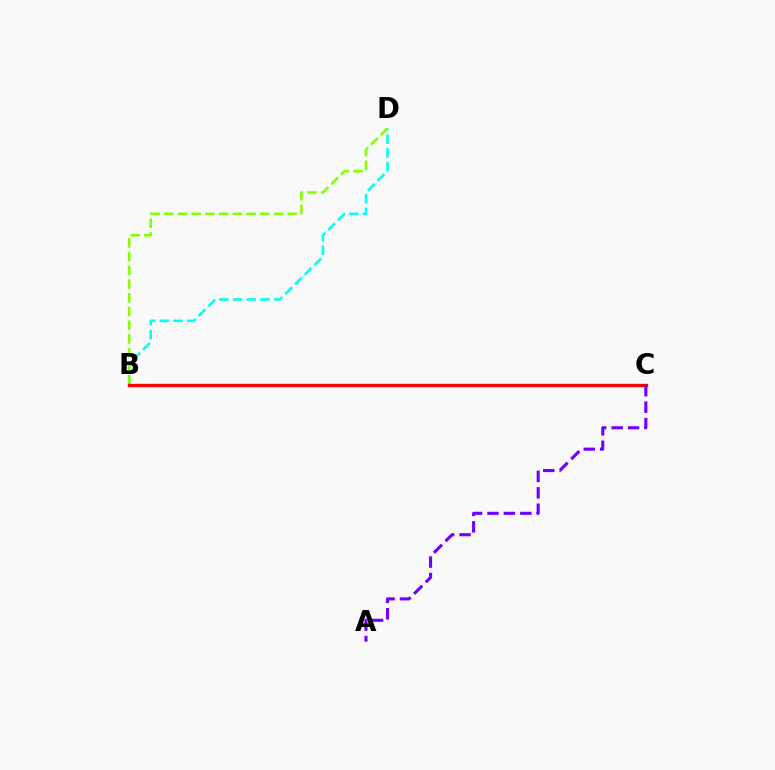{('B', 'D'): [{'color': '#00fff6', 'line_style': 'dashed', 'thickness': 1.86}, {'color': '#84ff00', 'line_style': 'dashed', 'thickness': 1.86}], ('B', 'C'): [{'color': '#ff0000', 'line_style': 'solid', 'thickness': 2.41}], ('A', 'C'): [{'color': '#7200ff', 'line_style': 'dashed', 'thickness': 2.23}]}